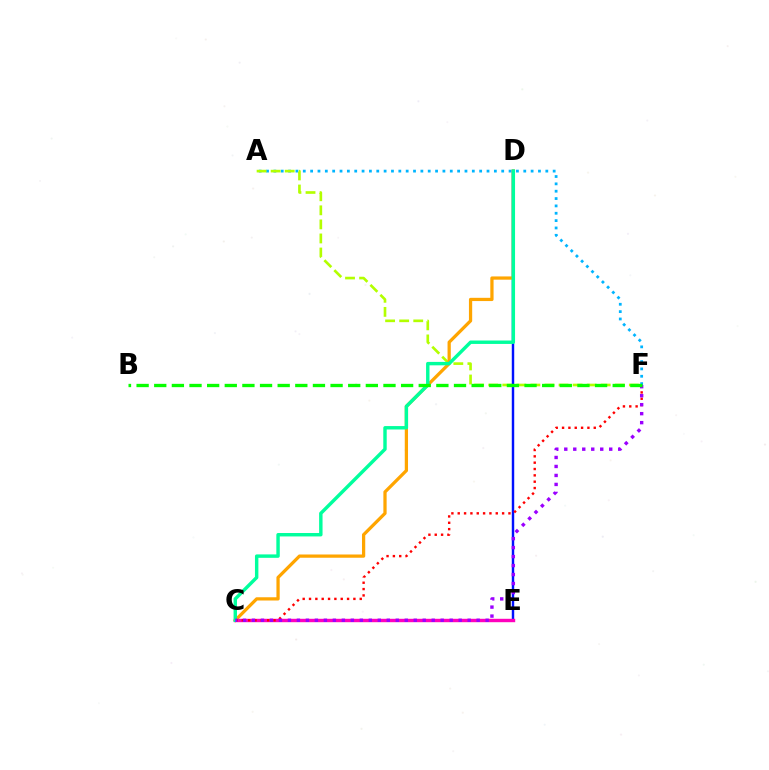{('A', 'F'): [{'color': '#00b5ff', 'line_style': 'dotted', 'thickness': 2.0}, {'color': '#b3ff00', 'line_style': 'dashed', 'thickness': 1.91}], ('D', 'E'): [{'color': '#0010ff', 'line_style': 'solid', 'thickness': 1.75}], ('C', 'D'): [{'color': '#ffa500', 'line_style': 'solid', 'thickness': 2.34}, {'color': '#00ff9d', 'line_style': 'solid', 'thickness': 2.47}], ('C', 'E'): [{'color': '#ff00bd', 'line_style': 'solid', 'thickness': 2.45}], ('C', 'F'): [{'color': '#ff0000', 'line_style': 'dotted', 'thickness': 1.72}, {'color': '#9b00ff', 'line_style': 'dotted', 'thickness': 2.44}], ('B', 'F'): [{'color': '#08ff00', 'line_style': 'dashed', 'thickness': 2.4}]}